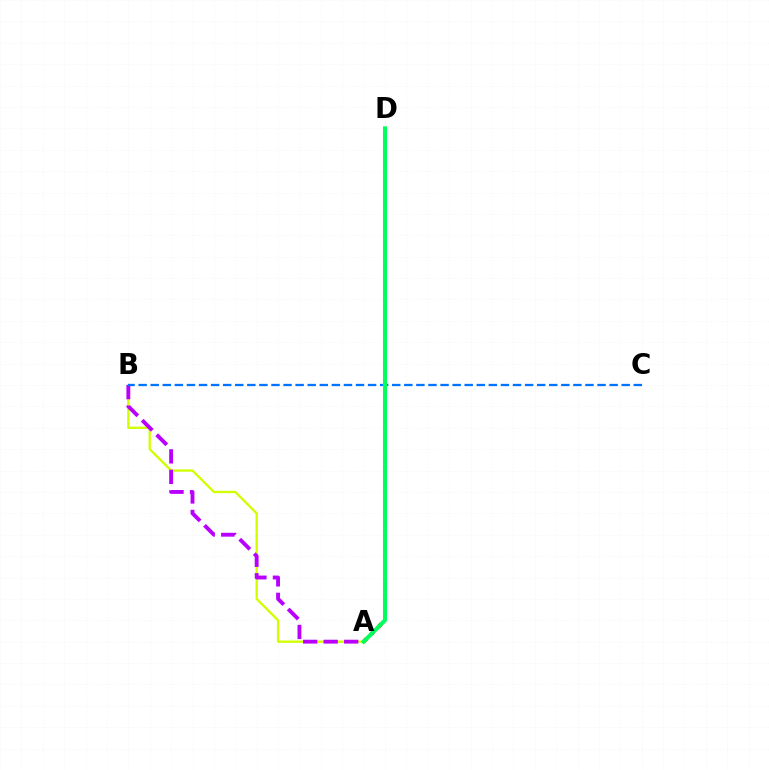{('A', 'B'): [{'color': '#d1ff00', 'line_style': 'solid', 'thickness': 1.68}, {'color': '#b900ff', 'line_style': 'dashed', 'thickness': 2.78}], ('B', 'C'): [{'color': '#0074ff', 'line_style': 'dashed', 'thickness': 1.64}], ('A', 'D'): [{'color': '#ff0000', 'line_style': 'dotted', 'thickness': 2.9}, {'color': '#00ff5c', 'line_style': 'solid', 'thickness': 2.89}]}